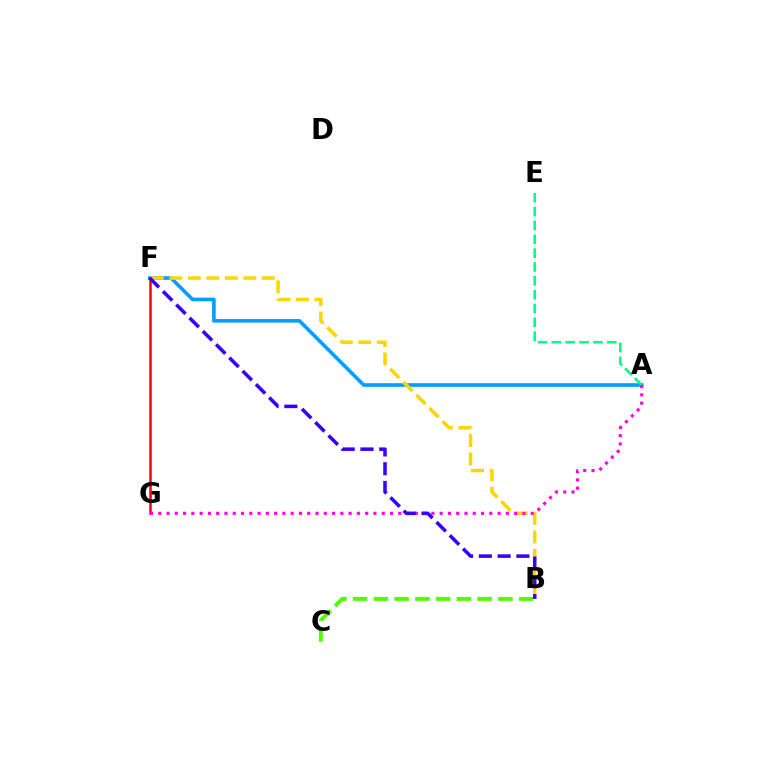{('A', 'F'): [{'color': '#009eff', 'line_style': 'solid', 'thickness': 2.6}], ('F', 'G'): [{'color': '#ff0000', 'line_style': 'solid', 'thickness': 1.8}], ('A', 'E'): [{'color': '#00ff86', 'line_style': 'dashed', 'thickness': 1.88}], ('B', 'F'): [{'color': '#ffd500', 'line_style': 'dashed', 'thickness': 2.51}, {'color': '#3700ff', 'line_style': 'dashed', 'thickness': 2.55}], ('A', 'G'): [{'color': '#ff00ed', 'line_style': 'dotted', 'thickness': 2.25}], ('B', 'C'): [{'color': '#4fff00', 'line_style': 'dashed', 'thickness': 2.82}]}